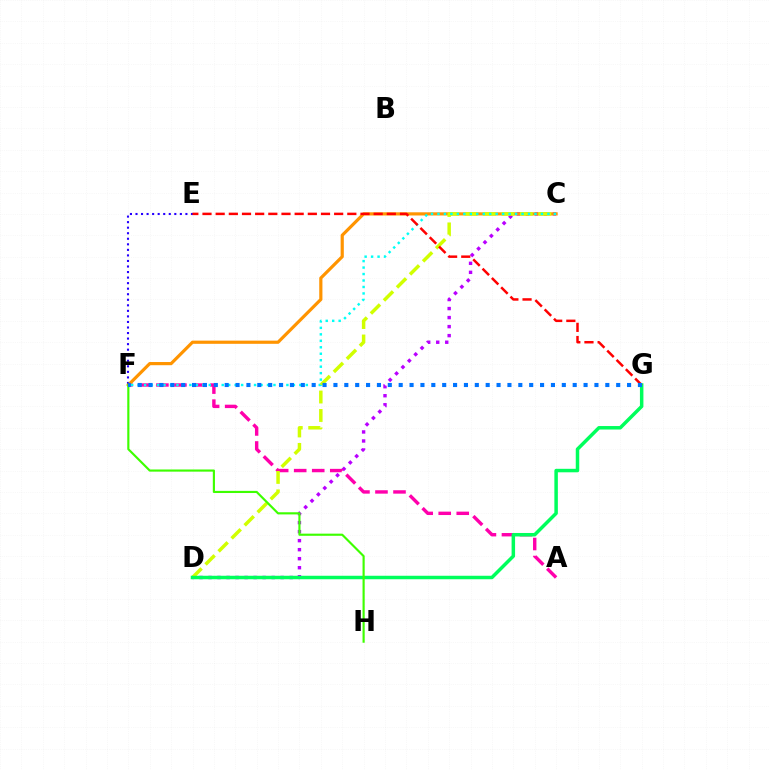{('C', 'D'): [{'color': '#b900ff', 'line_style': 'dotted', 'thickness': 2.45}, {'color': '#d1ff00', 'line_style': 'dashed', 'thickness': 2.51}], ('E', 'F'): [{'color': '#2500ff', 'line_style': 'dotted', 'thickness': 1.51}], ('A', 'F'): [{'color': '#ff00ac', 'line_style': 'dashed', 'thickness': 2.45}], ('C', 'F'): [{'color': '#ff9400', 'line_style': 'solid', 'thickness': 2.29}, {'color': '#00fff6', 'line_style': 'dotted', 'thickness': 1.76}], ('D', 'G'): [{'color': '#00ff5c', 'line_style': 'solid', 'thickness': 2.51}], ('F', 'H'): [{'color': '#3dff00', 'line_style': 'solid', 'thickness': 1.55}], ('E', 'G'): [{'color': '#ff0000', 'line_style': 'dashed', 'thickness': 1.79}], ('F', 'G'): [{'color': '#0074ff', 'line_style': 'dotted', 'thickness': 2.95}]}